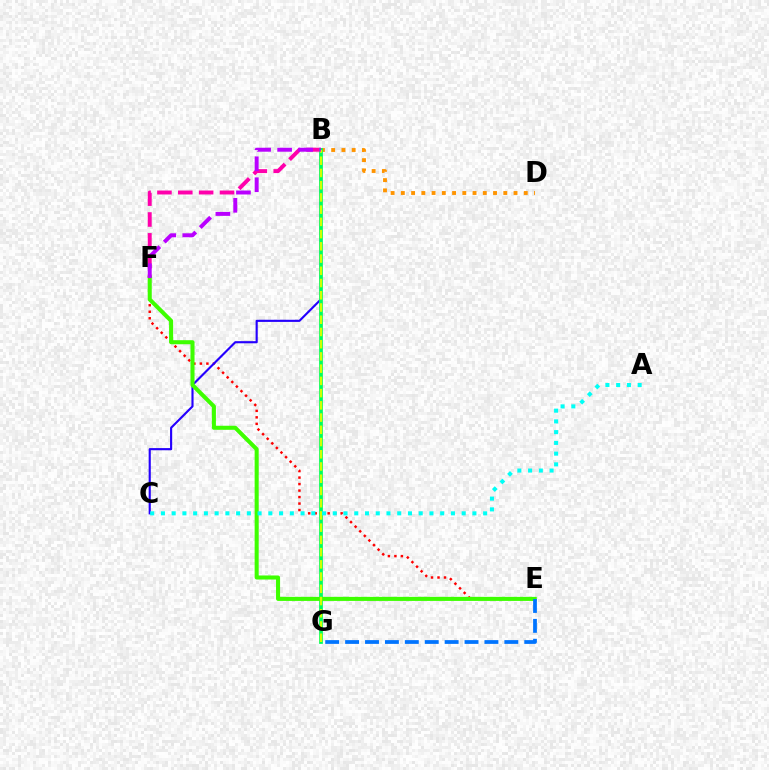{('B', 'D'): [{'color': '#ff9400', 'line_style': 'dotted', 'thickness': 2.78}], ('E', 'F'): [{'color': '#ff0000', 'line_style': 'dotted', 'thickness': 1.77}, {'color': '#3dff00', 'line_style': 'solid', 'thickness': 2.92}], ('B', 'F'): [{'color': '#ff00ac', 'line_style': 'dashed', 'thickness': 2.83}, {'color': '#b900ff', 'line_style': 'dashed', 'thickness': 2.85}], ('B', 'C'): [{'color': '#2500ff', 'line_style': 'solid', 'thickness': 1.54}], ('B', 'G'): [{'color': '#00ff5c', 'line_style': 'solid', 'thickness': 2.69}, {'color': '#d1ff00', 'line_style': 'dashed', 'thickness': 1.66}], ('E', 'G'): [{'color': '#0074ff', 'line_style': 'dashed', 'thickness': 2.7}], ('A', 'C'): [{'color': '#00fff6', 'line_style': 'dotted', 'thickness': 2.92}]}